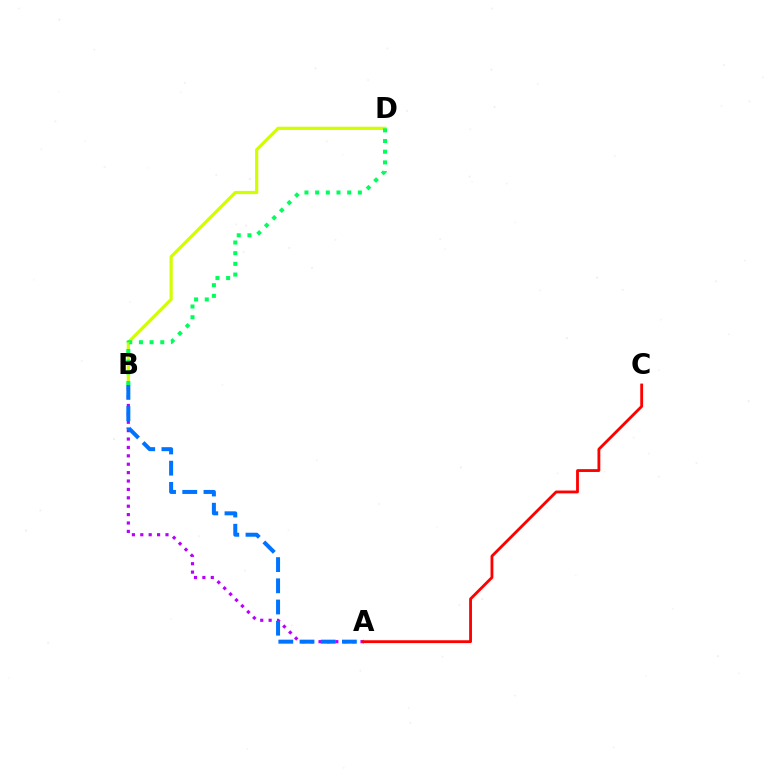{('B', 'D'): [{'color': '#d1ff00', 'line_style': 'solid', 'thickness': 2.32}, {'color': '#00ff5c', 'line_style': 'dotted', 'thickness': 2.9}], ('A', 'B'): [{'color': '#b900ff', 'line_style': 'dotted', 'thickness': 2.28}, {'color': '#0074ff', 'line_style': 'dashed', 'thickness': 2.88}], ('A', 'C'): [{'color': '#ff0000', 'line_style': 'solid', 'thickness': 2.03}]}